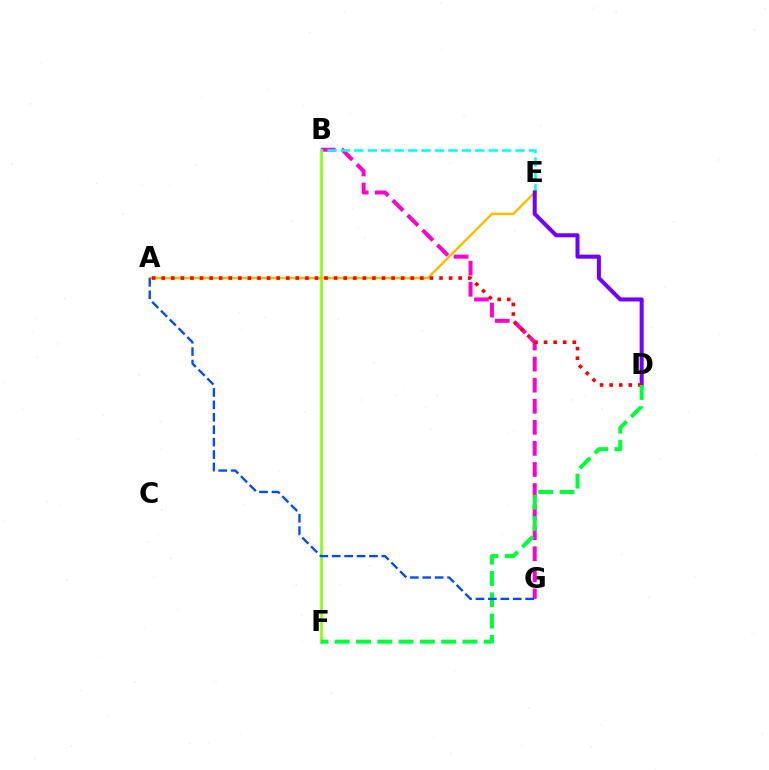{('B', 'G'): [{'color': '#ff00cf', 'line_style': 'dashed', 'thickness': 2.86}], ('B', 'F'): [{'color': '#84ff00', 'line_style': 'solid', 'thickness': 1.87}], ('B', 'E'): [{'color': '#00fff6', 'line_style': 'dashed', 'thickness': 1.82}], ('A', 'E'): [{'color': '#ffbd00', 'line_style': 'solid', 'thickness': 1.76}], ('D', 'E'): [{'color': '#7200ff', 'line_style': 'solid', 'thickness': 2.89}], ('A', 'D'): [{'color': '#ff0000', 'line_style': 'dotted', 'thickness': 2.6}], ('D', 'F'): [{'color': '#00ff39', 'line_style': 'dashed', 'thickness': 2.89}], ('A', 'G'): [{'color': '#004bff', 'line_style': 'dashed', 'thickness': 1.69}]}